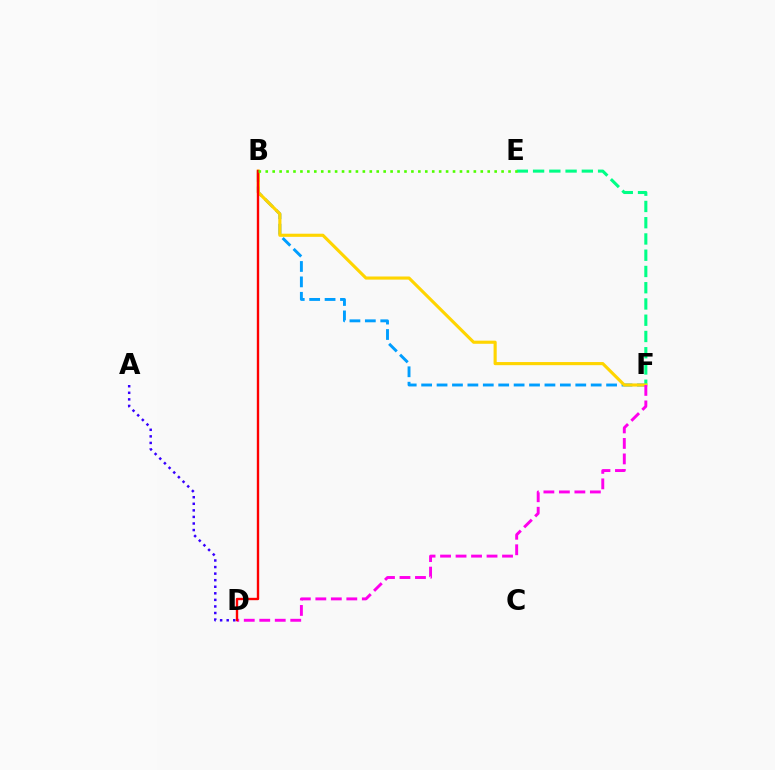{('B', 'F'): [{'color': '#009eff', 'line_style': 'dashed', 'thickness': 2.09}, {'color': '#ffd500', 'line_style': 'solid', 'thickness': 2.25}], ('E', 'F'): [{'color': '#00ff86', 'line_style': 'dashed', 'thickness': 2.21}], ('A', 'D'): [{'color': '#3700ff', 'line_style': 'dotted', 'thickness': 1.78}], ('D', 'F'): [{'color': '#ff00ed', 'line_style': 'dashed', 'thickness': 2.1}], ('B', 'D'): [{'color': '#ff0000', 'line_style': 'solid', 'thickness': 1.71}], ('B', 'E'): [{'color': '#4fff00', 'line_style': 'dotted', 'thickness': 1.88}]}